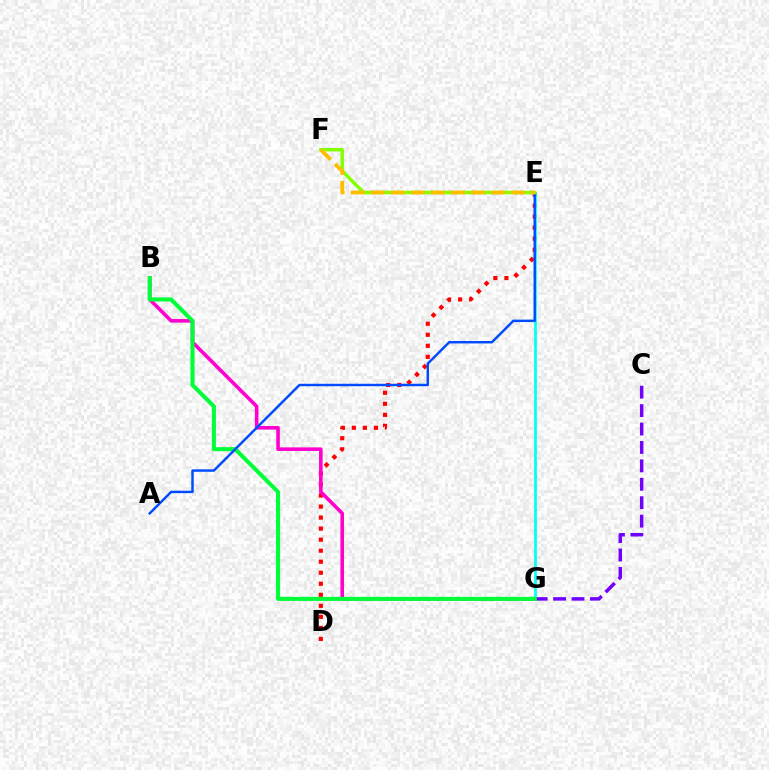{('D', 'E'): [{'color': '#ff0000', 'line_style': 'dotted', 'thickness': 3.0}], ('B', 'G'): [{'color': '#ff00cf', 'line_style': 'solid', 'thickness': 2.58}, {'color': '#00ff39', 'line_style': 'solid', 'thickness': 2.92}], ('E', 'G'): [{'color': '#00fff6', 'line_style': 'solid', 'thickness': 1.95}], ('C', 'G'): [{'color': '#7200ff', 'line_style': 'dashed', 'thickness': 2.5}], ('A', 'E'): [{'color': '#004bff', 'line_style': 'solid', 'thickness': 1.76}], ('E', 'F'): [{'color': '#84ff00', 'line_style': 'solid', 'thickness': 2.49}, {'color': '#ffbd00', 'line_style': 'dashed', 'thickness': 2.72}]}